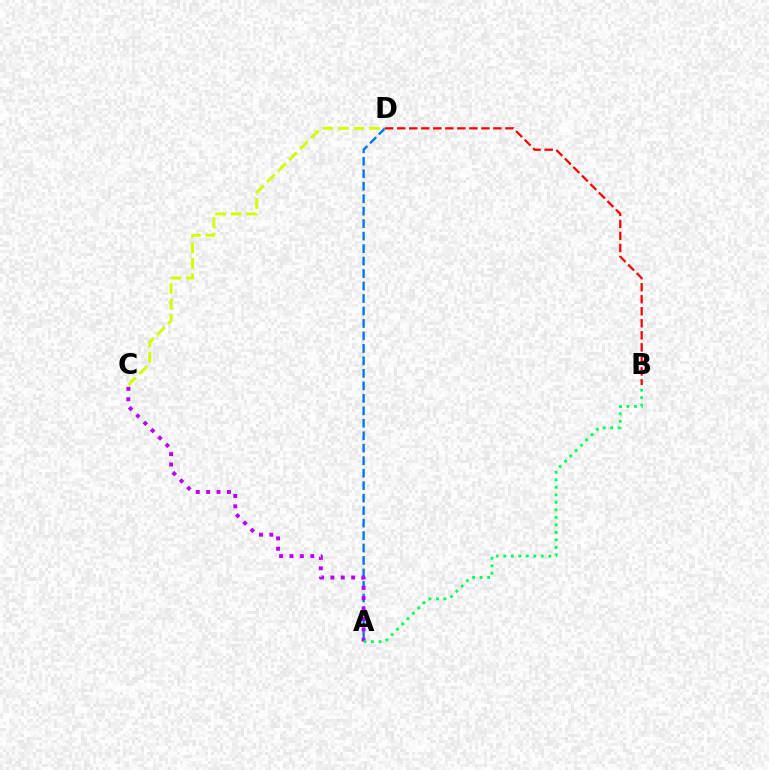{('B', 'D'): [{'color': '#ff0000', 'line_style': 'dashed', 'thickness': 1.63}], ('A', 'D'): [{'color': '#0074ff', 'line_style': 'dashed', 'thickness': 1.69}], ('A', 'C'): [{'color': '#b900ff', 'line_style': 'dotted', 'thickness': 2.82}], ('C', 'D'): [{'color': '#d1ff00', 'line_style': 'dashed', 'thickness': 2.11}], ('A', 'B'): [{'color': '#00ff5c', 'line_style': 'dotted', 'thickness': 2.04}]}